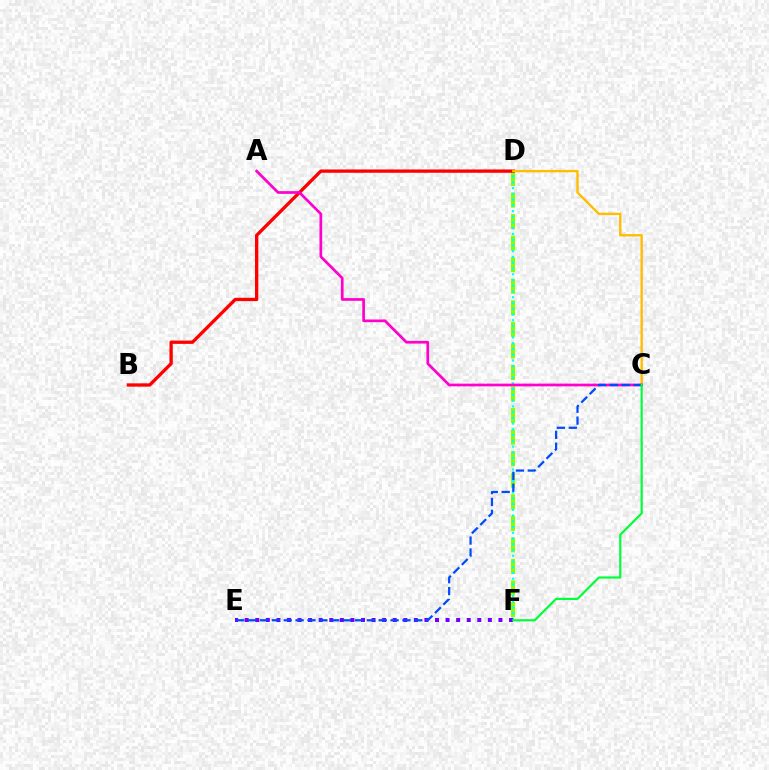{('D', 'F'): [{'color': '#84ff00', 'line_style': 'dashed', 'thickness': 2.93}, {'color': '#00fff6', 'line_style': 'dotted', 'thickness': 1.56}], ('E', 'F'): [{'color': '#7200ff', 'line_style': 'dotted', 'thickness': 2.87}], ('B', 'D'): [{'color': '#ff0000', 'line_style': 'solid', 'thickness': 2.38}], ('C', 'D'): [{'color': '#ffbd00', 'line_style': 'solid', 'thickness': 1.7}], ('A', 'C'): [{'color': '#ff00cf', 'line_style': 'solid', 'thickness': 1.96}], ('C', 'E'): [{'color': '#004bff', 'line_style': 'dashed', 'thickness': 1.61}], ('C', 'F'): [{'color': '#00ff39', 'line_style': 'solid', 'thickness': 1.57}]}